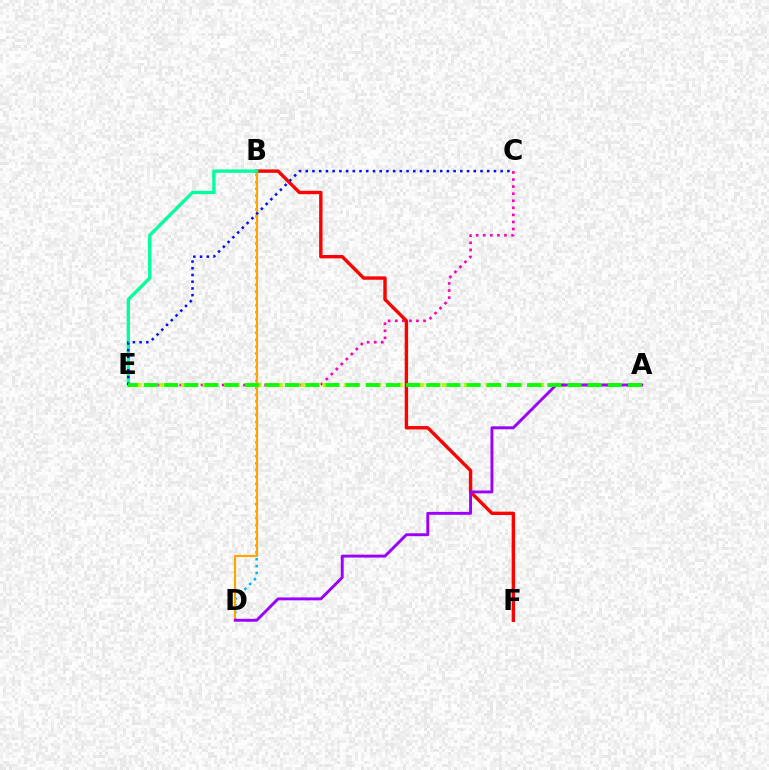{('B', 'D'): [{'color': '#00b5ff', 'line_style': 'dotted', 'thickness': 1.86}, {'color': '#ffa500', 'line_style': 'solid', 'thickness': 1.55}], ('C', 'E'): [{'color': '#ff00bd', 'line_style': 'dotted', 'thickness': 1.92}, {'color': '#0010ff', 'line_style': 'dotted', 'thickness': 1.83}], ('A', 'E'): [{'color': '#b3ff00', 'line_style': 'dotted', 'thickness': 2.96}, {'color': '#08ff00', 'line_style': 'dashed', 'thickness': 2.74}], ('B', 'F'): [{'color': '#ff0000', 'line_style': 'solid', 'thickness': 2.44}], ('A', 'D'): [{'color': '#9b00ff', 'line_style': 'solid', 'thickness': 2.09}], ('B', 'E'): [{'color': '#00ff9d', 'line_style': 'solid', 'thickness': 2.4}]}